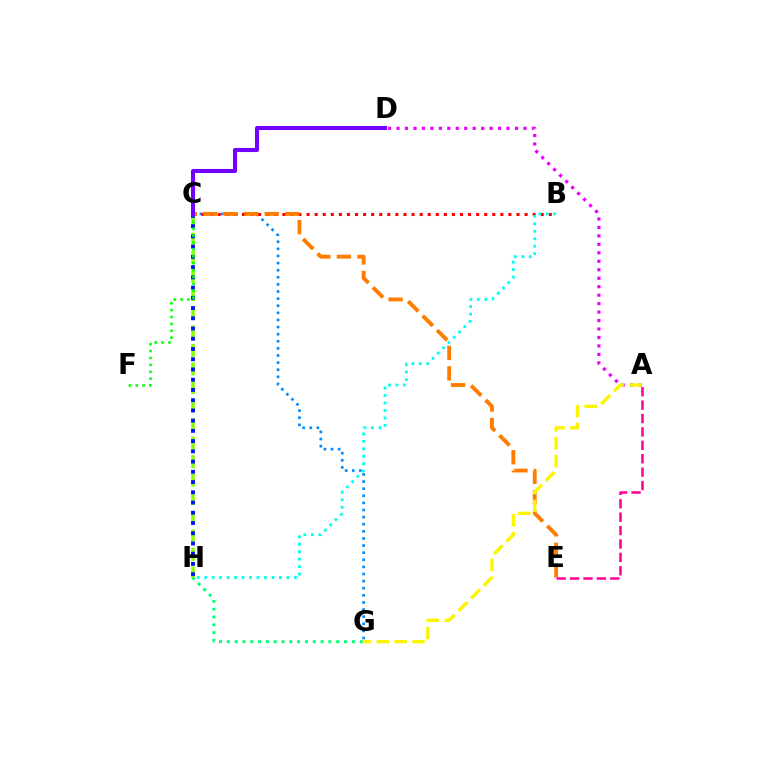{('G', 'H'): [{'color': '#00ff74', 'line_style': 'dotted', 'thickness': 2.12}], ('C', 'H'): [{'color': '#84ff00', 'line_style': 'dashed', 'thickness': 2.52}, {'color': '#0010ff', 'line_style': 'dotted', 'thickness': 2.78}], ('C', 'G'): [{'color': '#008cff', 'line_style': 'dotted', 'thickness': 1.93}], ('A', 'D'): [{'color': '#ee00ff', 'line_style': 'dotted', 'thickness': 2.3}], ('B', 'C'): [{'color': '#ff0000', 'line_style': 'dotted', 'thickness': 2.19}], ('C', 'F'): [{'color': '#08ff00', 'line_style': 'dotted', 'thickness': 1.87}], ('C', 'E'): [{'color': '#ff7c00', 'line_style': 'dashed', 'thickness': 2.78}], ('A', 'E'): [{'color': '#ff0094', 'line_style': 'dashed', 'thickness': 1.82}], ('A', 'G'): [{'color': '#fcf500', 'line_style': 'dashed', 'thickness': 2.43}], ('C', 'D'): [{'color': '#7200ff', 'line_style': 'solid', 'thickness': 2.93}], ('B', 'H'): [{'color': '#00fff6', 'line_style': 'dotted', 'thickness': 2.03}]}